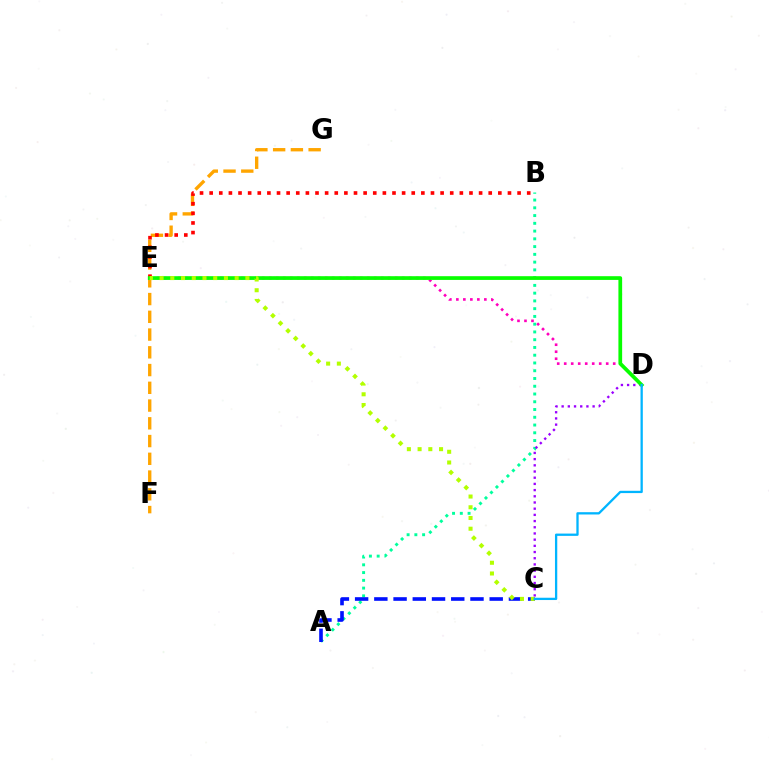{('A', 'B'): [{'color': '#00ff9d', 'line_style': 'dotted', 'thickness': 2.11}], ('F', 'G'): [{'color': '#ffa500', 'line_style': 'dashed', 'thickness': 2.41}], ('B', 'E'): [{'color': '#ff0000', 'line_style': 'dotted', 'thickness': 2.61}], ('C', 'D'): [{'color': '#9b00ff', 'line_style': 'dotted', 'thickness': 1.68}, {'color': '#00b5ff', 'line_style': 'solid', 'thickness': 1.65}], ('D', 'E'): [{'color': '#ff00bd', 'line_style': 'dotted', 'thickness': 1.9}, {'color': '#08ff00', 'line_style': 'solid', 'thickness': 2.68}], ('A', 'C'): [{'color': '#0010ff', 'line_style': 'dashed', 'thickness': 2.61}], ('C', 'E'): [{'color': '#b3ff00', 'line_style': 'dotted', 'thickness': 2.91}]}